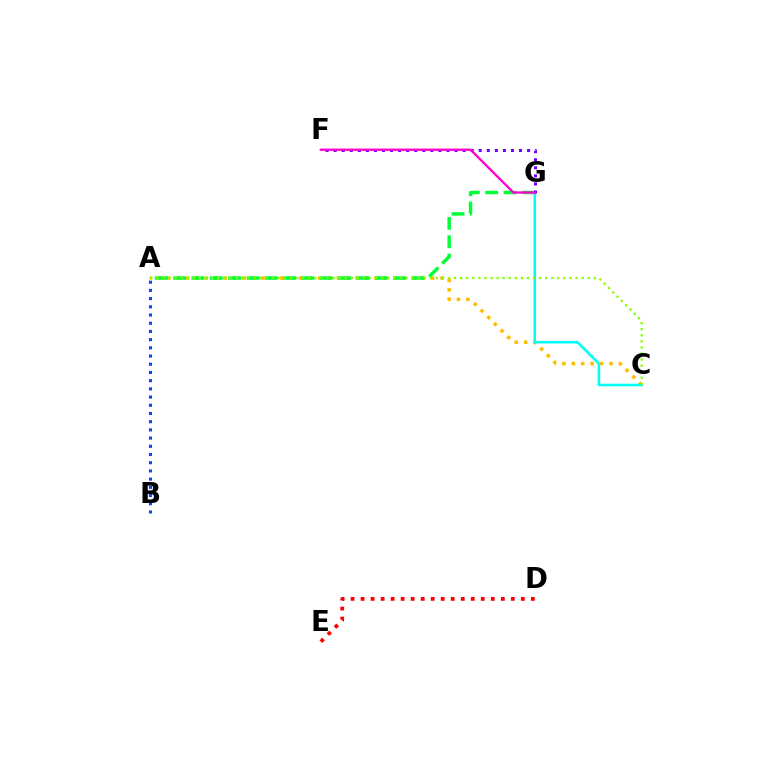{('A', 'C'): [{'color': '#ffbd00', 'line_style': 'dotted', 'thickness': 2.56}, {'color': '#84ff00', 'line_style': 'dotted', 'thickness': 1.65}], ('A', 'G'): [{'color': '#00ff39', 'line_style': 'dashed', 'thickness': 2.49}], ('C', 'G'): [{'color': '#00fff6', 'line_style': 'solid', 'thickness': 1.85}], ('D', 'E'): [{'color': '#ff0000', 'line_style': 'dotted', 'thickness': 2.72}], ('F', 'G'): [{'color': '#7200ff', 'line_style': 'dotted', 'thickness': 2.19}, {'color': '#ff00cf', 'line_style': 'solid', 'thickness': 1.66}], ('A', 'B'): [{'color': '#004bff', 'line_style': 'dotted', 'thickness': 2.23}]}